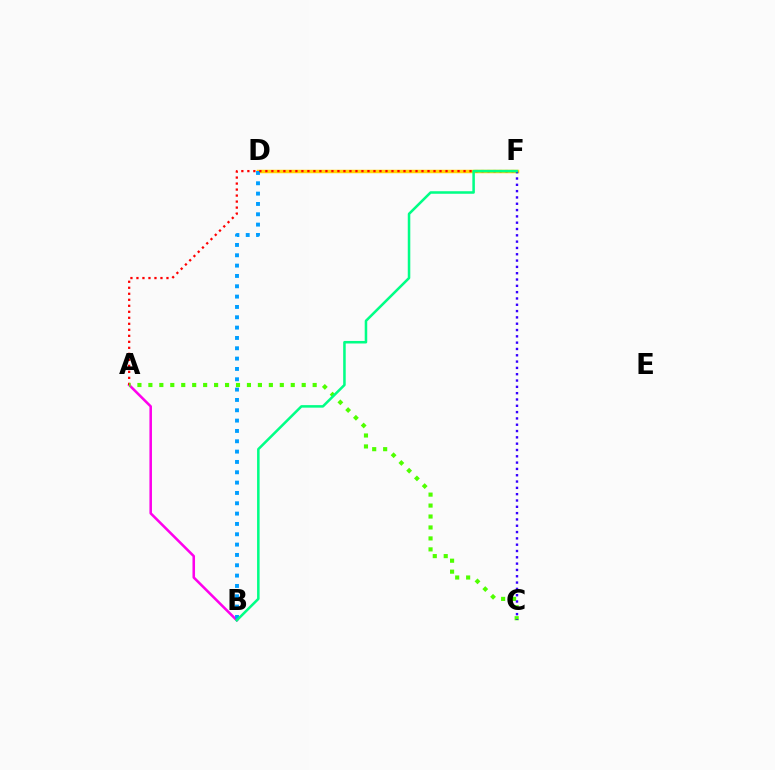{('A', 'B'): [{'color': '#ff00ed', 'line_style': 'solid', 'thickness': 1.84}], ('D', 'F'): [{'color': '#ffd500', 'line_style': 'solid', 'thickness': 2.51}], ('B', 'D'): [{'color': '#009eff', 'line_style': 'dotted', 'thickness': 2.81}], ('A', 'F'): [{'color': '#ff0000', 'line_style': 'dotted', 'thickness': 1.63}], ('A', 'C'): [{'color': '#4fff00', 'line_style': 'dotted', 'thickness': 2.98}], ('C', 'F'): [{'color': '#3700ff', 'line_style': 'dotted', 'thickness': 1.72}], ('B', 'F'): [{'color': '#00ff86', 'line_style': 'solid', 'thickness': 1.83}]}